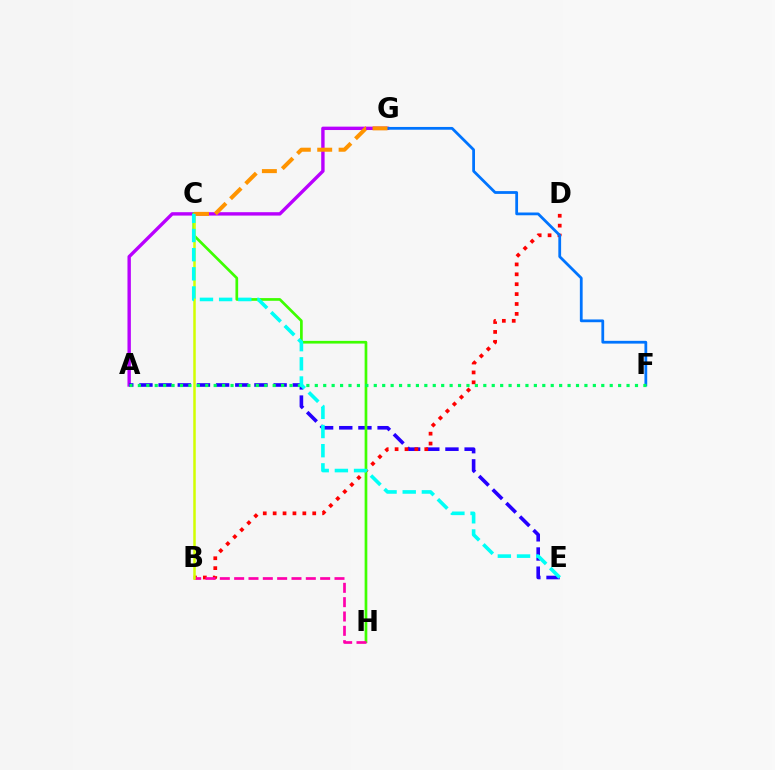{('A', 'G'): [{'color': '#b900ff', 'line_style': 'solid', 'thickness': 2.44}], ('A', 'E'): [{'color': '#2500ff', 'line_style': 'dashed', 'thickness': 2.6}], ('B', 'D'): [{'color': '#ff0000', 'line_style': 'dotted', 'thickness': 2.69}], ('C', 'H'): [{'color': '#3dff00', 'line_style': 'solid', 'thickness': 1.94}], ('B', 'H'): [{'color': '#ff00ac', 'line_style': 'dashed', 'thickness': 1.95}], ('F', 'G'): [{'color': '#0074ff', 'line_style': 'solid', 'thickness': 1.99}], ('B', 'C'): [{'color': '#d1ff00', 'line_style': 'solid', 'thickness': 1.81}], ('C', 'G'): [{'color': '#ff9400', 'line_style': 'dashed', 'thickness': 2.9}], ('A', 'F'): [{'color': '#00ff5c', 'line_style': 'dotted', 'thickness': 2.29}], ('C', 'E'): [{'color': '#00fff6', 'line_style': 'dashed', 'thickness': 2.6}]}